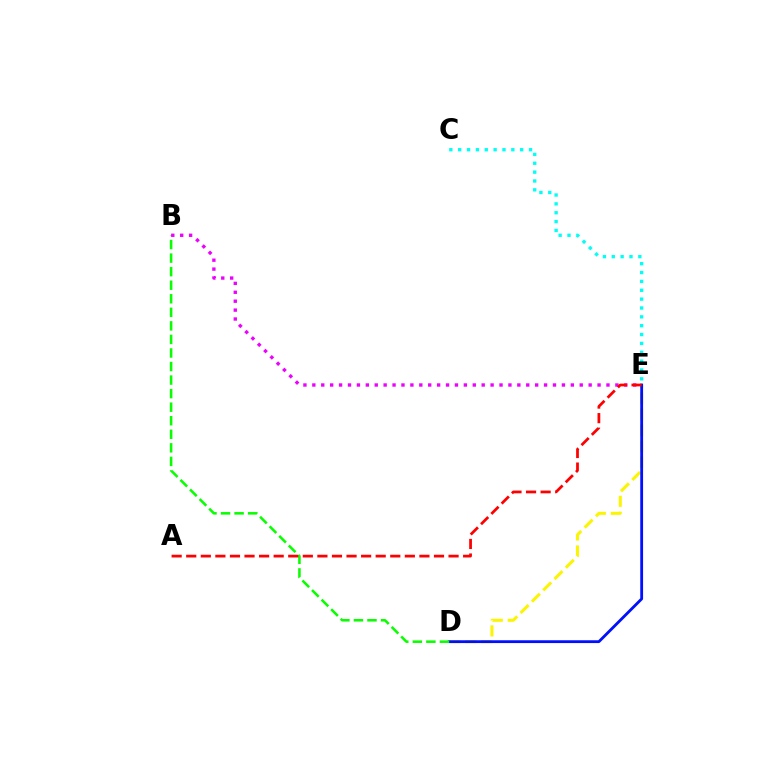{('D', 'E'): [{'color': '#fcf500', 'line_style': 'dashed', 'thickness': 2.17}, {'color': '#0010ff', 'line_style': 'solid', 'thickness': 2.03}], ('B', 'D'): [{'color': '#08ff00', 'line_style': 'dashed', 'thickness': 1.84}], ('B', 'E'): [{'color': '#ee00ff', 'line_style': 'dotted', 'thickness': 2.42}], ('C', 'E'): [{'color': '#00fff6', 'line_style': 'dotted', 'thickness': 2.41}], ('A', 'E'): [{'color': '#ff0000', 'line_style': 'dashed', 'thickness': 1.98}]}